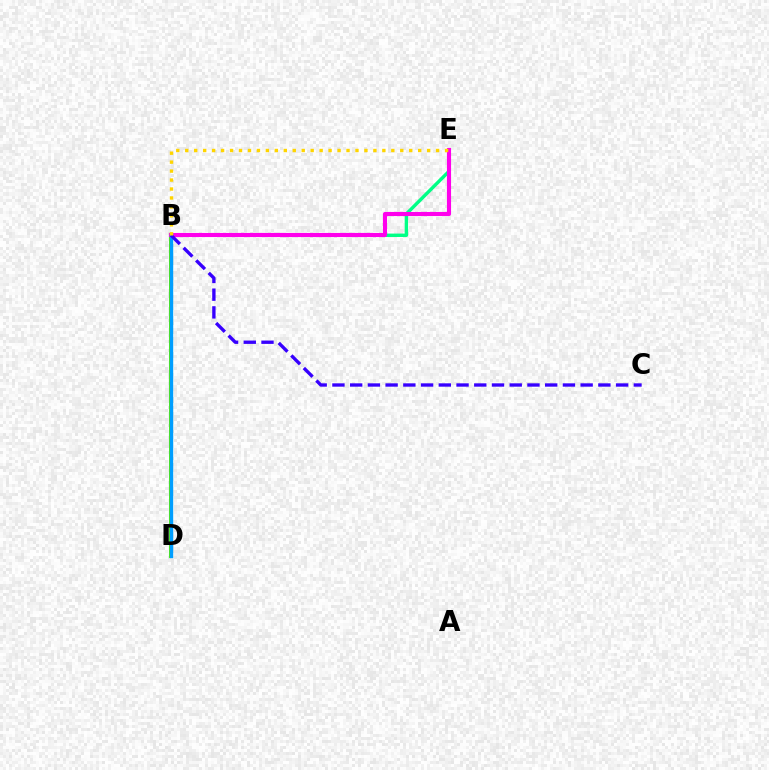{('B', 'D'): [{'color': '#4fff00', 'line_style': 'solid', 'thickness': 2.89}, {'color': '#ff0000', 'line_style': 'solid', 'thickness': 1.54}, {'color': '#009eff', 'line_style': 'solid', 'thickness': 2.44}], ('B', 'E'): [{'color': '#00ff86', 'line_style': 'solid', 'thickness': 2.45}, {'color': '#ff00ed', 'line_style': 'solid', 'thickness': 2.96}, {'color': '#ffd500', 'line_style': 'dotted', 'thickness': 2.43}], ('B', 'C'): [{'color': '#3700ff', 'line_style': 'dashed', 'thickness': 2.41}]}